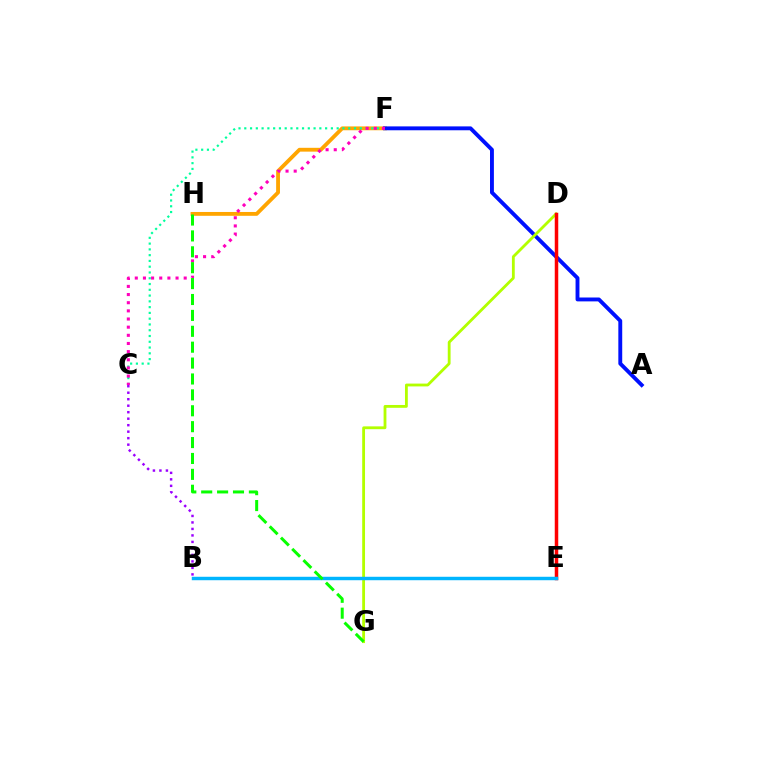{('B', 'C'): [{'color': '#9b00ff', 'line_style': 'dotted', 'thickness': 1.76}], ('F', 'H'): [{'color': '#ffa500', 'line_style': 'solid', 'thickness': 2.76}], ('A', 'F'): [{'color': '#0010ff', 'line_style': 'solid', 'thickness': 2.79}], ('C', 'F'): [{'color': '#00ff9d', 'line_style': 'dotted', 'thickness': 1.57}, {'color': '#ff00bd', 'line_style': 'dotted', 'thickness': 2.22}], ('D', 'G'): [{'color': '#b3ff00', 'line_style': 'solid', 'thickness': 2.03}], ('D', 'E'): [{'color': '#ff0000', 'line_style': 'solid', 'thickness': 2.52}], ('B', 'E'): [{'color': '#00b5ff', 'line_style': 'solid', 'thickness': 2.48}], ('G', 'H'): [{'color': '#08ff00', 'line_style': 'dashed', 'thickness': 2.16}]}